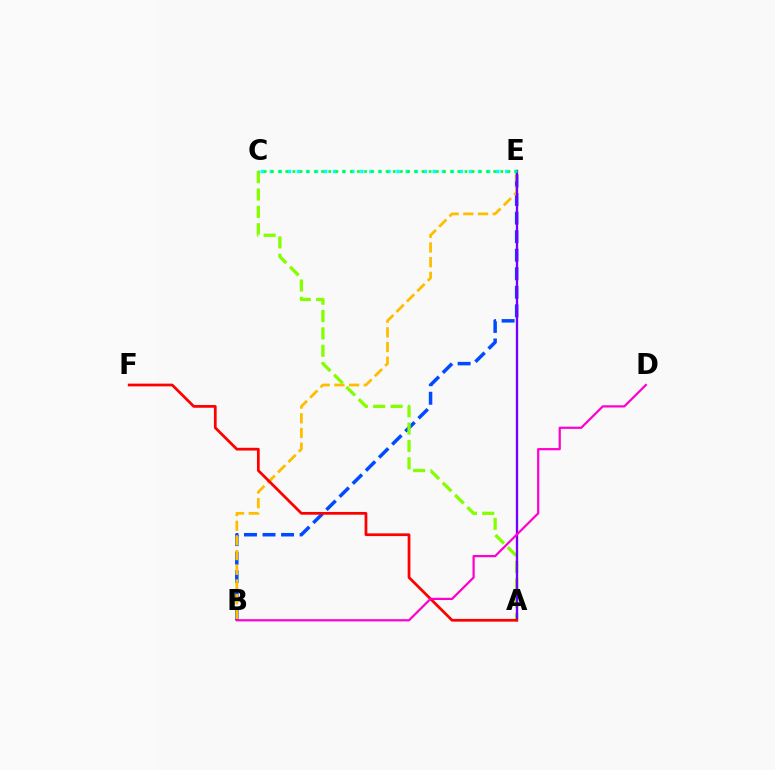{('B', 'E'): [{'color': '#004bff', 'line_style': 'dashed', 'thickness': 2.52}, {'color': '#ffbd00', 'line_style': 'dashed', 'thickness': 2.0}], ('A', 'C'): [{'color': '#84ff00', 'line_style': 'dashed', 'thickness': 2.36}], ('C', 'E'): [{'color': '#00fff6', 'line_style': 'dotted', 'thickness': 2.46}, {'color': '#00ff39', 'line_style': 'dotted', 'thickness': 1.95}], ('A', 'E'): [{'color': '#7200ff', 'line_style': 'solid', 'thickness': 1.68}], ('A', 'F'): [{'color': '#ff0000', 'line_style': 'solid', 'thickness': 1.97}], ('B', 'D'): [{'color': '#ff00cf', 'line_style': 'solid', 'thickness': 1.6}]}